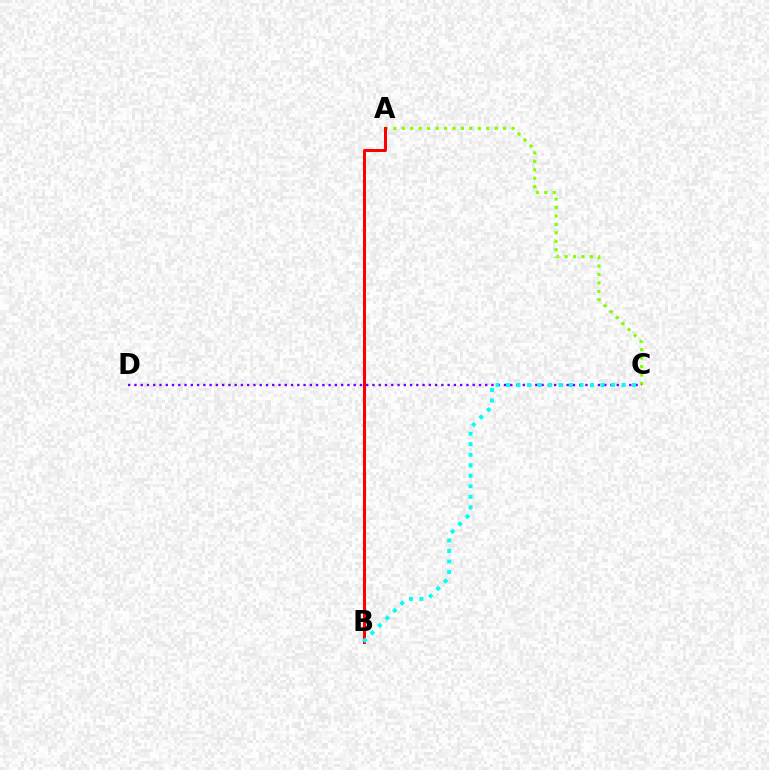{('A', 'C'): [{'color': '#84ff00', 'line_style': 'dotted', 'thickness': 2.29}], ('C', 'D'): [{'color': '#7200ff', 'line_style': 'dotted', 'thickness': 1.7}], ('A', 'B'): [{'color': '#ff0000', 'line_style': 'solid', 'thickness': 2.17}], ('B', 'C'): [{'color': '#00fff6', 'line_style': 'dotted', 'thickness': 2.86}]}